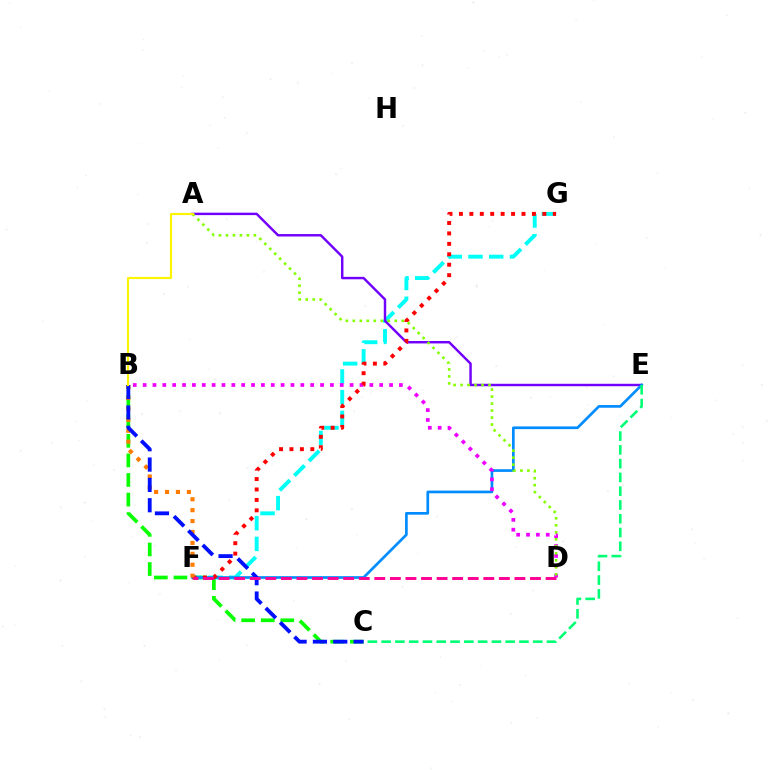{('B', 'C'): [{'color': '#08ff00', 'line_style': 'dashed', 'thickness': 2.66}, {'color': '#0010ff', 'line_style': 'dashed', 'thickness': 2.76}], ('F', 'G'): [{'color': '#00fff6', 'line_style': 'dashed', 'thickness': 2.82}, {'color': '#ff0000', 'line_style': 'dotted', 'thickness': 2.83}], ('A', 'E'): [{'color': '#7200ff', 'line_style': 'solid', 'thickness': 1.76}], ('E', 'F'): [{'color': '#008cff', 'line_style': 'solid', 'thickness': 1.93}], ('B', 'D'): [{'color': '#ee00ff', 'line_style': 'dotted', 'thickness': 2.68}], ('A', 'D'): [{'color': '#84ff00', 'line_style': 'dotted', 'thickness': 1.9}], ('B', 'F'): [{'color': '#ff7c00', 'line_style': 'dotted', 'thickness': 2.97}], ('D', 'F'): [{'color': '#ff0094', 'line_style': 'dashed', 'thickness': 2.12}], ('C', 'E'): [{'color': '#00ff74', 'line_style': 'dashed', 'thickness': 1.87}], ('A', 'B'): [{'color': '#fcf500', 'line_style': 'solid', 'thickness': 1.53}]}